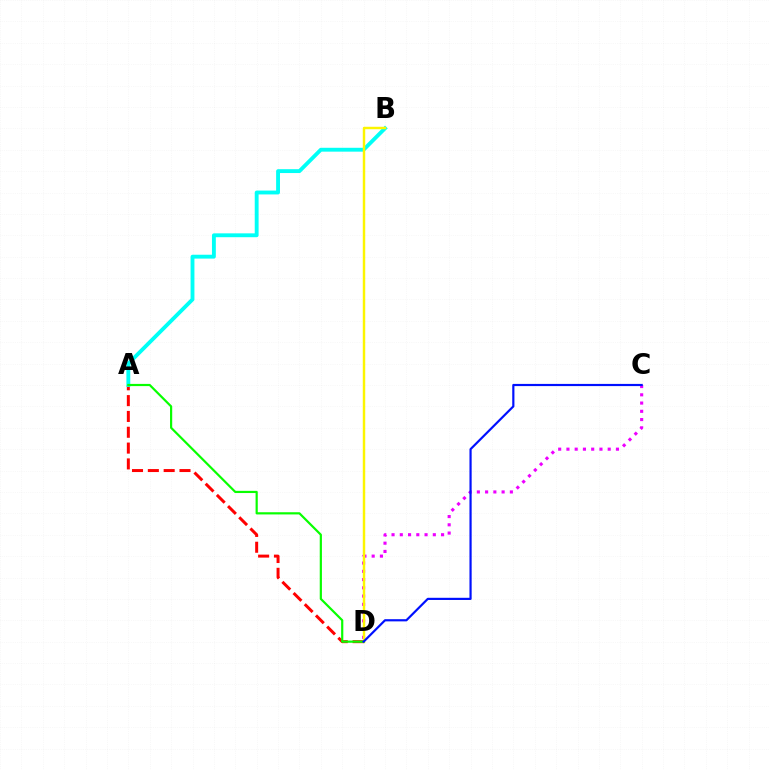{('C', 'D'): [{'color': '#ee00ff', 'line_style': 'dotted', 'thickness': 2.24}, {'color': '#0010ff', 'line_style': 'solid', 'thickness': 1.57}], ('A', 'D'): [{'color': '#ff0000', 'line_style': 'dashed', 'thickness': 2.15}, {'color': '#08ff00', 'line_style': 'solid', 'thickness': 1.58}], ('A', 'B'): [{'color': '#00fff6', 'line_style': 'solid', 'thickness': 2.78}], ('B', 'D'): [{'color': '#fcf500', 'line_style': 'solid', 'thickness': 1.76}]}